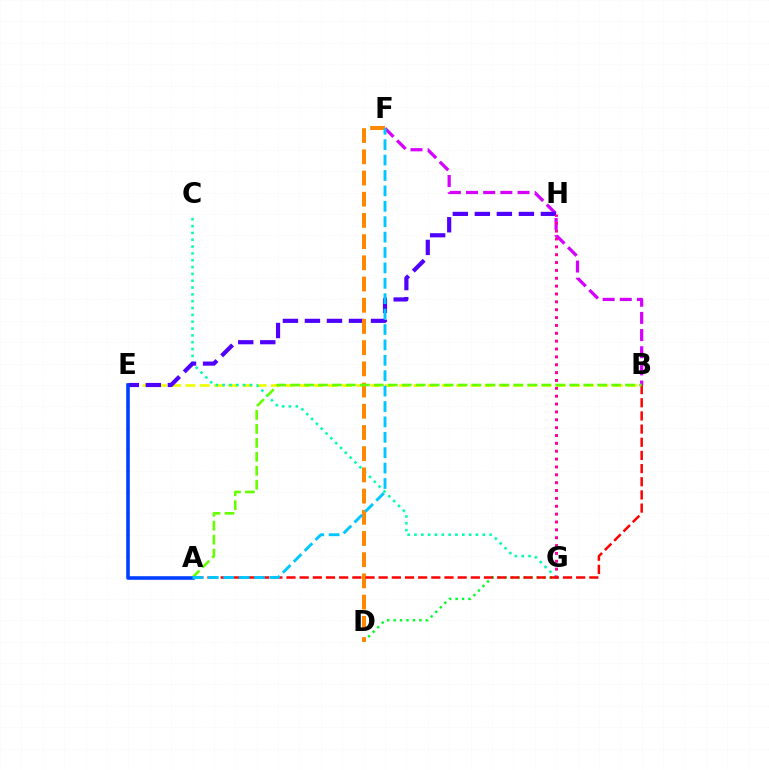{('D', 'G'): [{'color': '#00ff27', 'line_style': 'dotted', 'thickness': 1.75}], ('B', 'E'): [{'color': '#eeff00', 'line_style': 'dashed', 'thickness': 1.94}], ('B', 'F'): [{'color': '#d600ff', 'line_style': 'dashed', 'thickness': 2.33}], ('C', 'G'): [{'color': '#00ffaf', 'line_style': 'dotted', 'thickness': 1.86}], ('E', 'H'): [{'color': '#4f00ff', 'line_style': 'dashed', 'thickness': 2.99}], ('G', 'H'): [{'color': '#ff00a0', 'line_style': 'dotted', 'thickness': 2.14}], ('D', 'F'): [{'color': '#ff8800', 'line_style': 'dashed', 'thickness': 2.88}], ('A', 'B'): [{'color': '#ff0000', 'line_style': 'dashed', 'thickness': 1.79}, {'color': '#66ff00', 'line_style': 'dashed', 'thickness': 1.9}], ('A', 'E'): [{'color': '#003fff', 'line_style': 'solid', 'thickness': 2.58}], ('A', 'F'): [{'color': '#00c7ff', 'line_style': 'dashed', 'thickness': 2.09}]}